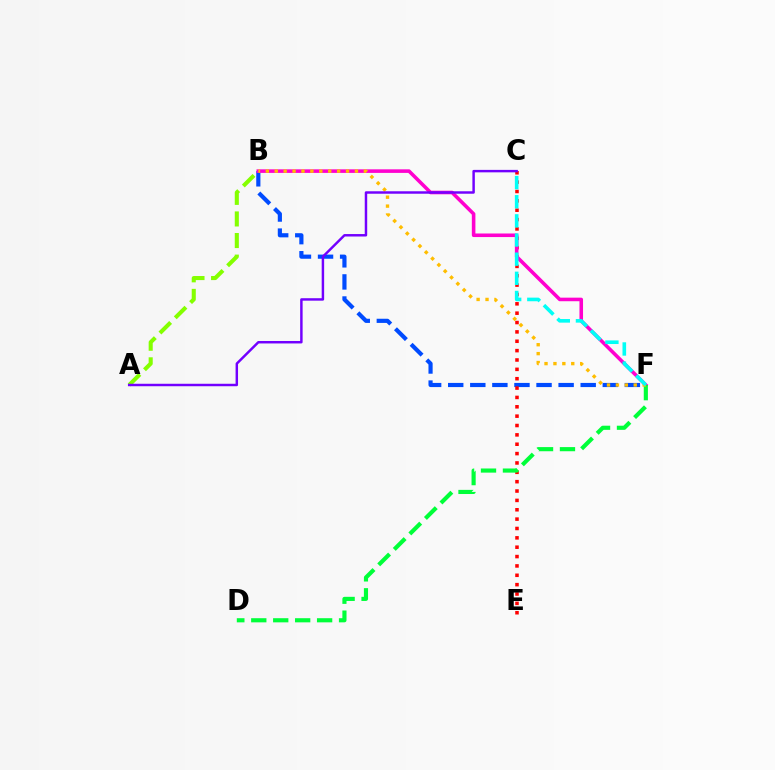{('B', 'F'): [{'color': '#004bff', 'line_style': 'dashed', 'thickness': 3.0}, {'color': '#ff00cf', 'line_style': 'solid', 'thickness': 2.57}, {'color': '#ffbd00', 'line_style': 'dotted', 'thickness': 2.42}], ('C', 'E'): [{'color': '#ff0000', 'line_style': 'dotted', 'thickness': 2.54}], ('A', 'B'): [{'color': '#84ff00', 'line_style': 'dashed', 'thickness': 2.93}], ('D', 'F'): [{'color': '#00ff39', 'line_style': 'dashed', 'thickness': 2.98}], ('C', 'F'): [{'color': '#00fff6', 'line_style': 'dashed', 'thickness': 2.6}], ('A', 'C'): [{'color': '#7200ff', 'line_style': 'solid', 'thickness': 1.77}]}